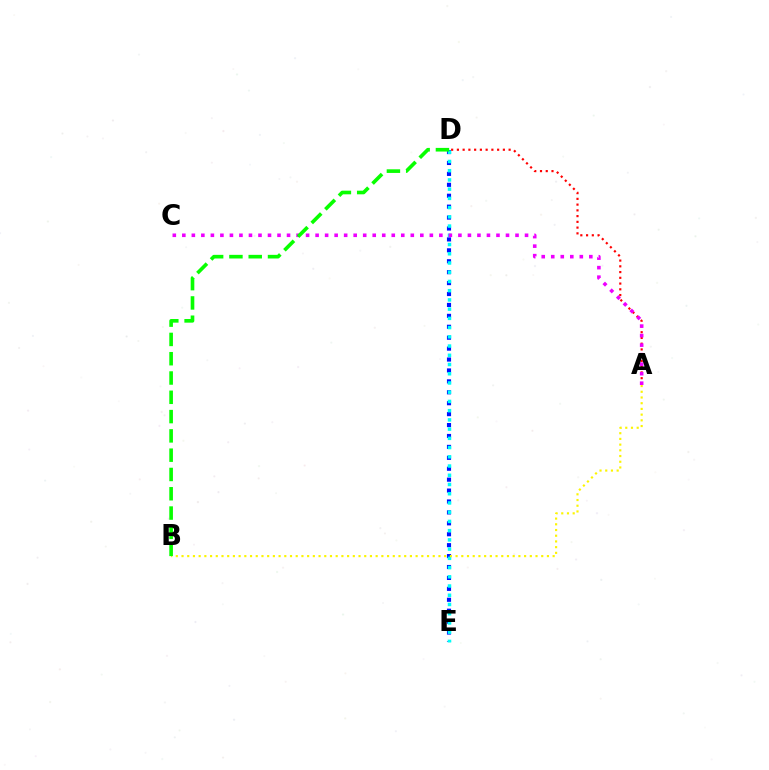{('D', 'E'): [{'color': '#0010ff', 'line_style': 'dotted', 'thickness': 2.97}, {'color': '#00fff6', 'line_style': 'dotted', 'thickness': 2.51}], ('A', 'D'): [{'color': '#ff0000', 'line_style': 'dotted', 'thickness': 1.56}], ('A', 'C'): [{'color': '#ee00ff', 'line_style': 'dotted', 'thickness': 2.59}], ('A', 'B'): [{'color': '#fcf500', 'line_style': 'dotted', 'thickness': 1.55}], ('B', 'D'): [{'color': '#08ff00', 'line_style': 'dashed', 'thickness': 2.62}]}